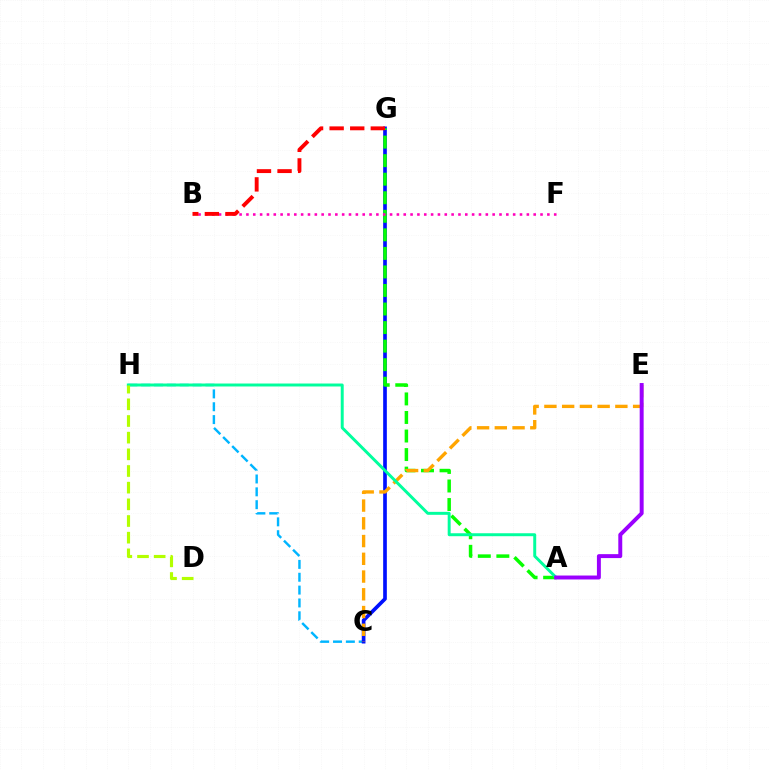{('C', 'H'): [{'color': '#00b5ff', 'line_style': 'dashed', 'thickness': 1.75}], ('C', 'G'): [{'color': '#0010ff', 'line_style': 'solid', 'thickness': 2.64}], ('A', 'G'): [{'color': '#08ff00', 'line_style': 'dashed', 'thickness': 2.52}], ('B', 'F'): [{'color': '#ff00bd', 'line_style': 'dotted', 'thickness': 1.86}], ('C', 'E'): [{'color': '#ffa500', 'line_style': 'dashed', 'thickness': 2.41}], ('B', 'G'): [{'color': '#ff0000', 'line_style': 'dashed', 'thickness': 2.8}], ('A', 'H'): [{'color': '#00ff9d', 'line_style': 'solid', 'thickness': 2.13}], ('A', 'E'): [{'color': '#9b00ff', 'line_style': 'solid', 'thickness': 2.84}], ('D', 'H'): [{'color': '#b3ff00', 'line_style': 'dashed', 'thickness': 2.26}]}